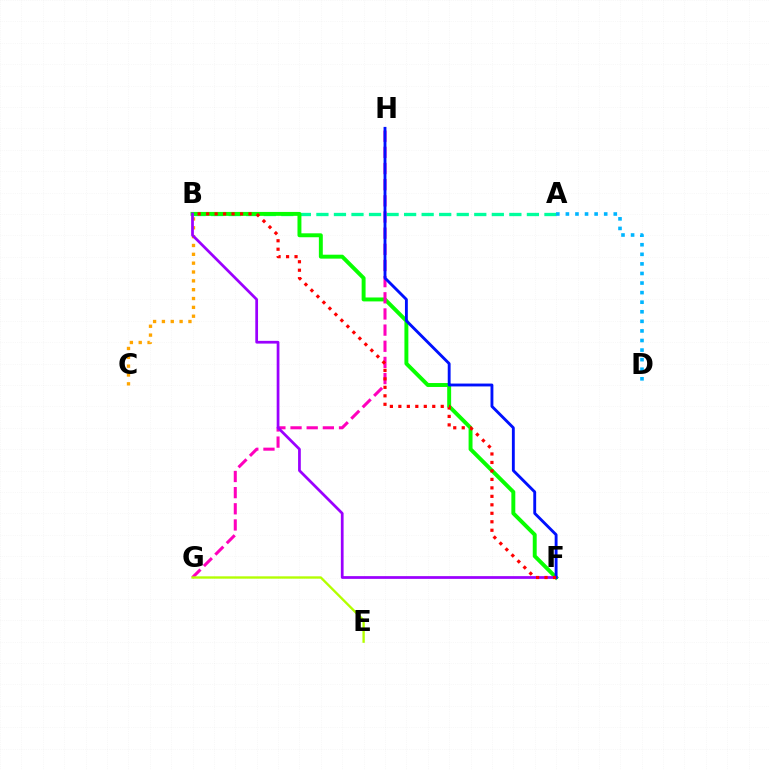{('A', 'B'): [{'color': '#00ff9d', 'line_style': 'dashed', 'thickness': 2.38}], ('B', 'F'): [{'color': '#08ff00', 'line_style': 'solid', 'thickness': 2.83}, {'color': '#9b00ff', 'line_style': 'solid', 'thickness': 1.97}, {'color': '#ff0000', 'line_style': 'dotted', 'thickness': 2.3}], ('G', 'H'): [{'color': '#ff00bd', 'line_style': 'dashed', 'thickness': 2.19}], ('A', 'D'): [{'color': '#00b5ff', 'line_style': 'dotted', 'thickness': 2.6}], ('B', 'C'): [{'color': '#ffa500', 'line_style': 'dotted', 'thickness': 2.4}], ('E', 'G'): [{'color': '#b3ff00', 'line_style': 'solid', 'thickness': 1.69}], ('F', 'H'): [{'color': '#0010ff', 'line_style': 'solid', 'thickness': 2.07}]}